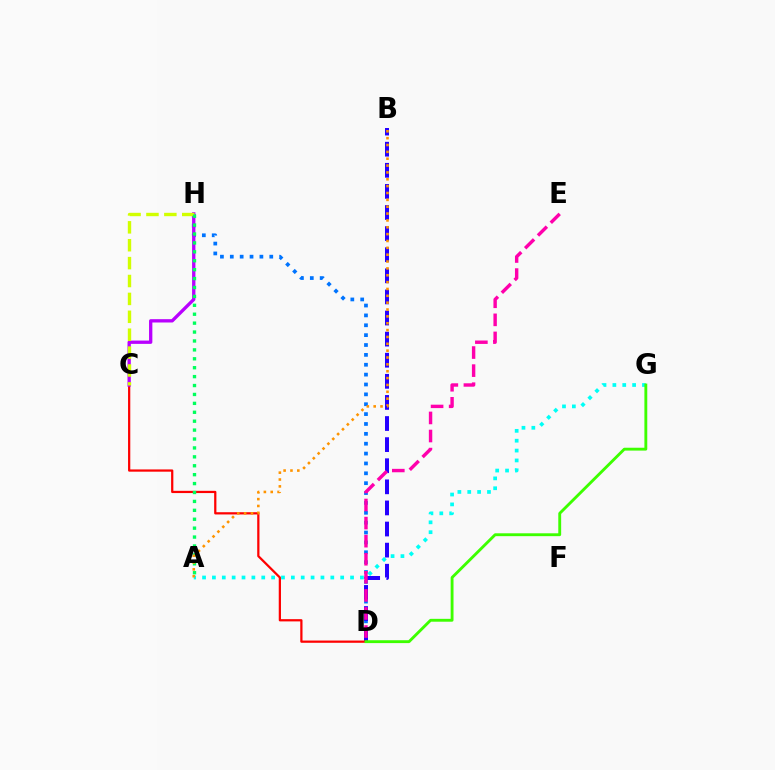{('D', 'H'): [{'color': '#0074ff', 'line_style': 'dotted', 'thickness': 2.68}], ('B', 'D'): [{'color': '#2500ff', 'line_style': 'dashed', 'thickness': 2.87}], ('C', 'D'): [{'color': '#ff0000', 'line_style': 'solid', 'thickness': 1.61}], ('C', 'H'): [{'color': '#b900ff', 'line_style': 'solid', 'thickness': 2.39}, {'color': '#d1ff00', 'line_style': 'dashed', 'thickness': 2.43}], ('A', 'H'): [{'color': '#00ff5c', 'line_style': 'dotted', 'thickness': 2.42}], ('D', 'E'): [{'color': '#ff00ac', 'line_style': 'dashed', 'thickness': 2.46}], ('A', 'G'): [{'color': '#00fff6', 'line_style': 'dotted', 'thickness': 2.68}], ('D', 'G'): [{'color': '#3dff00', 'line_style': 'solid', 'thickness': 2.06}], ('A', 'B'): [{'color': '#ff9400', 'line_style': 'dotted', 'thickness': 1.86}]}